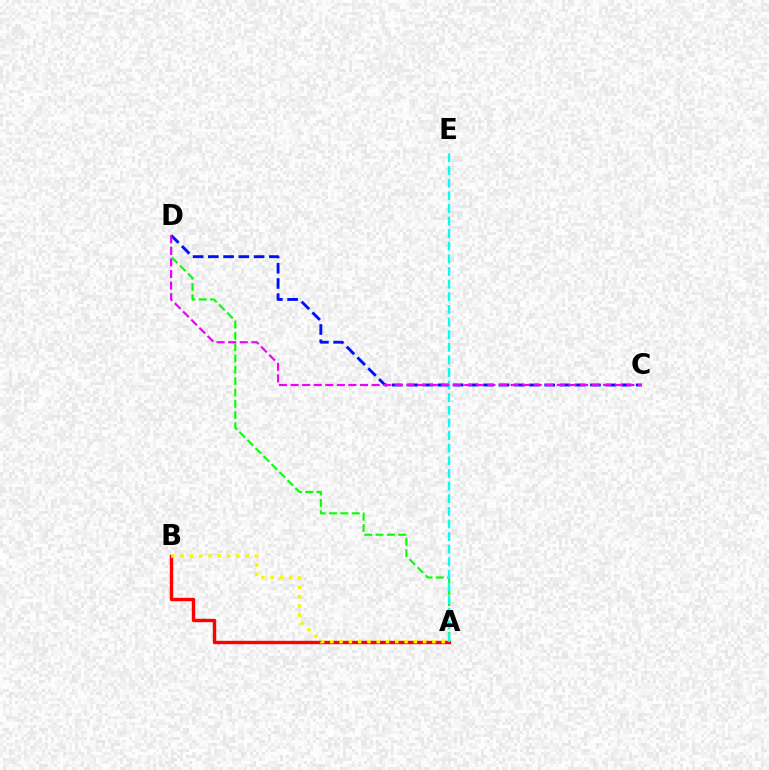{('A', 'B'): [{'color': '#ff0000', 'line_style': 'solid', 'thickness': 2.45}, {'color': '#fcf500', 'line_style': 'dotted', 'thickness': 2.52}], ('A', 'D'): [{'color': '#08ff00', 'line_style': 'dashed', 'thickness': 1.54}], ('A', 'E'): [{'color': '#00fff6', 'line_style': 'dashed', 'thickness': 1.72}], ('C', 'D'): [{'color': '#0010ff', 'line_style': 'dashed', 'thickness': 2.07}, {'color': '#ee00ff', 'line_style': 'dashed', 'thickness': 1.57}]}